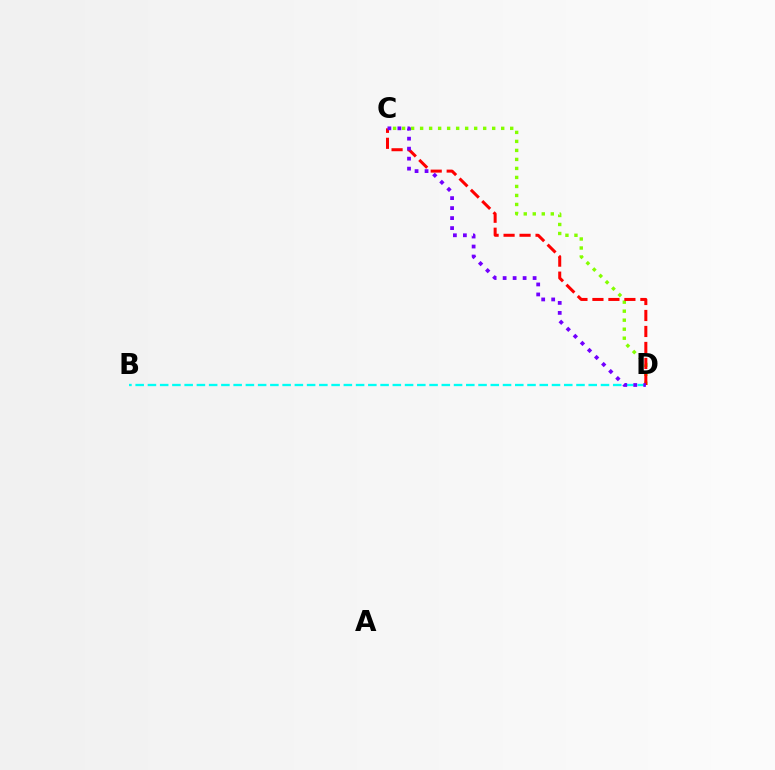{('C', 'D'): [{'color': '#84ff00', 'line_style': 'dotted', 'thickness': 2.45}, {'color': '#ff0000', 'line_style': 'dashed', 'thickness': 2.17}, {'color': '#7200ff', 'line_style': 'dotted', 'thickness': 2.71}], ('B', 'D'): [{'color': '#00fff6', 'line_style': 'dashed', 'thickness': 1.66}]}